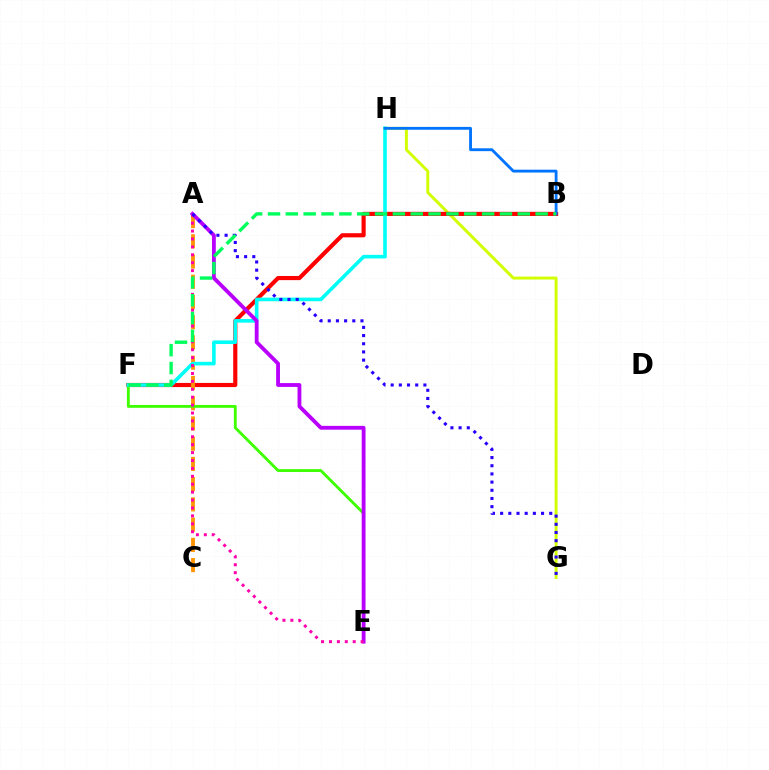{('G', 'H'): [{'color': '#d1ff00', 'line_style': 'solid', 'thickness': 2.11}], ('B', 'F'): [{'color': '#ff0000', 'line_style': 'solid', 'thickness': 2.98}, {'color': '#00ff5c', 'line_style': 'dashed', 'thickness': 2.42}], ('A', 'C'): [{'color': '#ff9400', 'line_style': 'dashed', 'thickness': 2.75}], ('E', 'F'): [{'color': '#3dff00', 'line_style': 'solid', 'thickness': 2.05}], ('F', 'H'): [{'color': '#00fff6', 'line_style': 'solid', 'thickness': 2.6}], ('A', 'E'): [{'color': '#b900ff', 'line_style': 'solid', 'thickness': 2.76}, {'color': '#ff00ac', 'line_style': 'dotted', 'thickness': 2.15}], ('B', 'H'): [{'color': '#0074ff', 'line_style': 'solid', 'thickness': 2.05}], ('A', 'G'): [{'color': '#2500ff', 'line_style': 'dotted', 'thickness': 2.22}]}